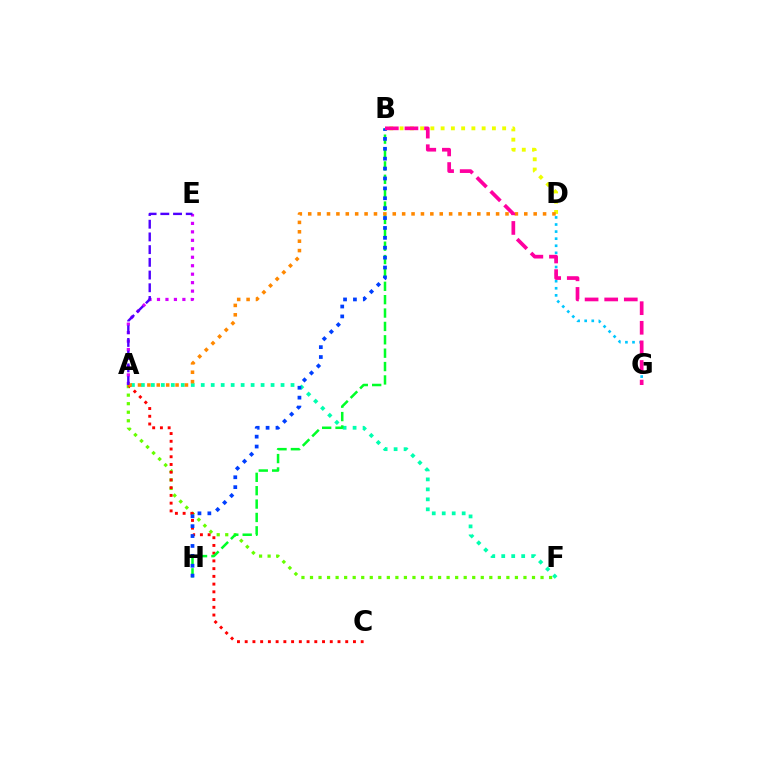{('A', 'F'): [{'color': '#66ff00', 'line_style': 'dotted', 'thickness': 2.32}, {'color': '#00ffaf', 'line_style': 'dotted', 'thickness': 2.71}], ('A', 'C'): [{'color': '#ff0000', 'line_style': 'dotted', 'thickness': 2.1}], ('D', 'G'): [{'color': '#00c7ff', 'line_style': 'dotted', 'thickness': 1.93}], ('B', 'D'): [{'color': '#eeff00', 'line_style': 'dotted', 'thickness': 2.79}], ('B', 'H'): [{'color': '#00ff27', 'line_style': 'dashed', 'thickness': 1.82}, {'color': '#003fff', 'line_style': 'dotted', 'thickness': 2.69}], ('A', 'E'): [{'color': '#d600ff', 'line_style': 'dotted', 'thickness': 2.3}, {'color': '#4f00ff', 'line_style': 'dashed', 'thickness': 1.73}], ('A', 'D'): [{'color': '#ff8800', 'line_style': 'dotted', 'thickness': 2.55}], ('B', 'G'): [{'color': '#ff00a0', 'line_style': 'dashed', 'thickness': 2.66}]}